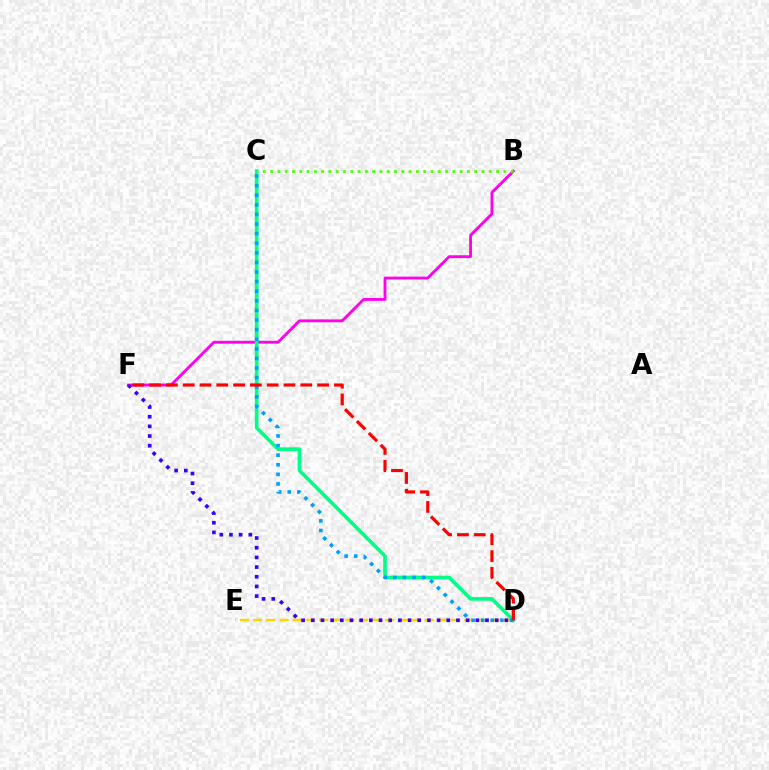{('B', 'F'): [{'color': '#ff00ed', 'line_style': 'solid', 'thickness': 2.04}], ('D', 'E'): [{'color': '#ffd500', 'line_style': 'dashed', 'thickness': 1.79}], ('C', 'D'): [{'color': '#00ff86', 'line_style': 'solid', 'thickness': 2.64}, {'color': '#009eff', 'line_style': 'dotted', 'thickness': 2.61}], ('B', 'C'): [{'color': '#4fff00', 'line_style': 'dotted', 'thickness': 1.98}], ('D', 'F'): [{'color': '#3700ff', 'line_style': 'dotted', 'thickness': 2.63}, {'color': '#ff0000', 'line_style': 'dashed', 'thickness': 2.28}]}